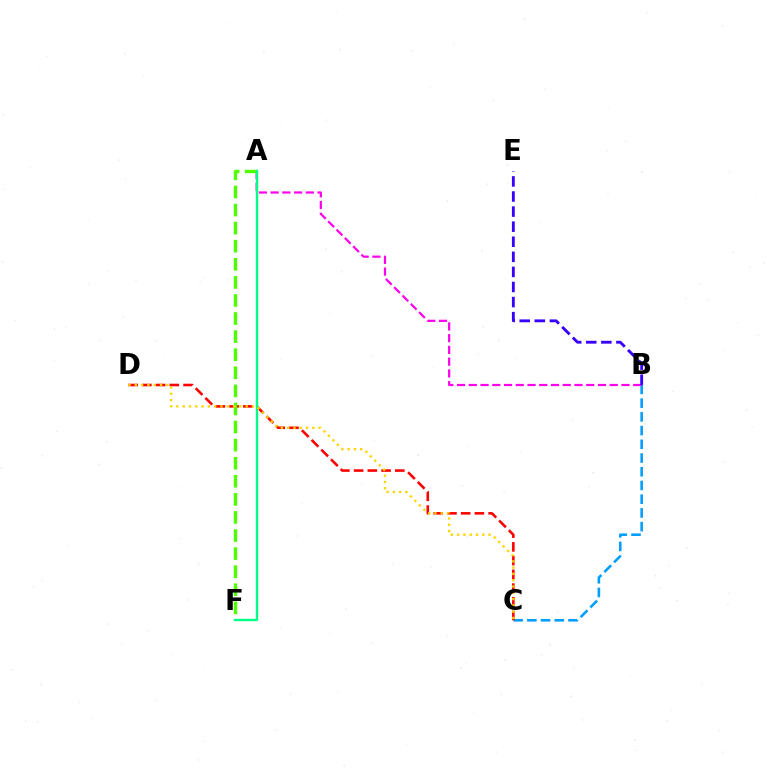{('B', 'C'): [{'color': '#009eff', 'line_style': 'dashed', 'thickness': 1.86}], ('A', 'B'): [{'color': '#ff00ed', 'line_style': 'dashed', 'thickness': 1.6}], ('B', 'E'): [{'color': '#3700ff', 'line_style': 'dashed', 'thickness': 2.05}], ('C', 'D'): [{'color': '#ff0000', 'line_style': 'dashed', 'thickness': 1.87}, {'color': '#ffd500', 'line_style': 'dotted', 'thickness': 1.71}], ('A', 'F'): [{'color': '#4fff00', 'line_style': 'dashed', 'thickness': 2.46}, {'color': '#00ff86', 'line_style': 'solid', 'thickness': 1.71}]}